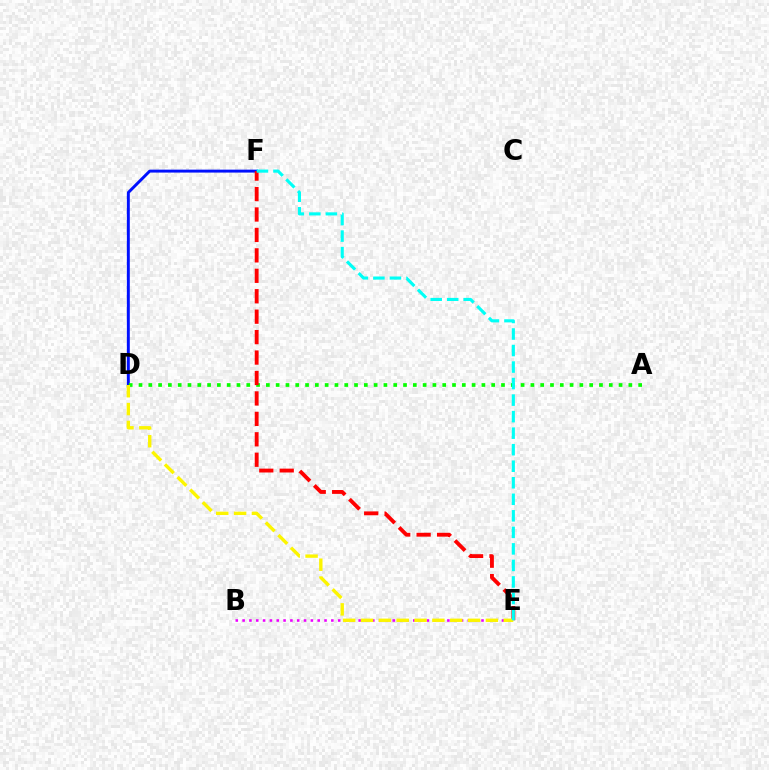{('B', 'E'): [{'color': '#ee00ff', 'line_style': 'dotted', 'thickness': 1.85}], ('D', 'F'): [{'color': '#0010ff', 'line_style': 'solid', 'thickness': 2.11}], ('A', 'D'): [{'color': '#08ff00', 'line_style': 'dotted', 'thickness': 2.66}], ('E', 'F'): [{'color': '#ff0000', 'line_style': 'dashed', 'thickness': 2.78}, {'color': '#00fff6', 'line_style': 'dashed', 'thickness': 2.25}], ('D', 'E'): [{'color': '#fcf500', 'line_style': 'dashed', 'thickness': 2.42}]}